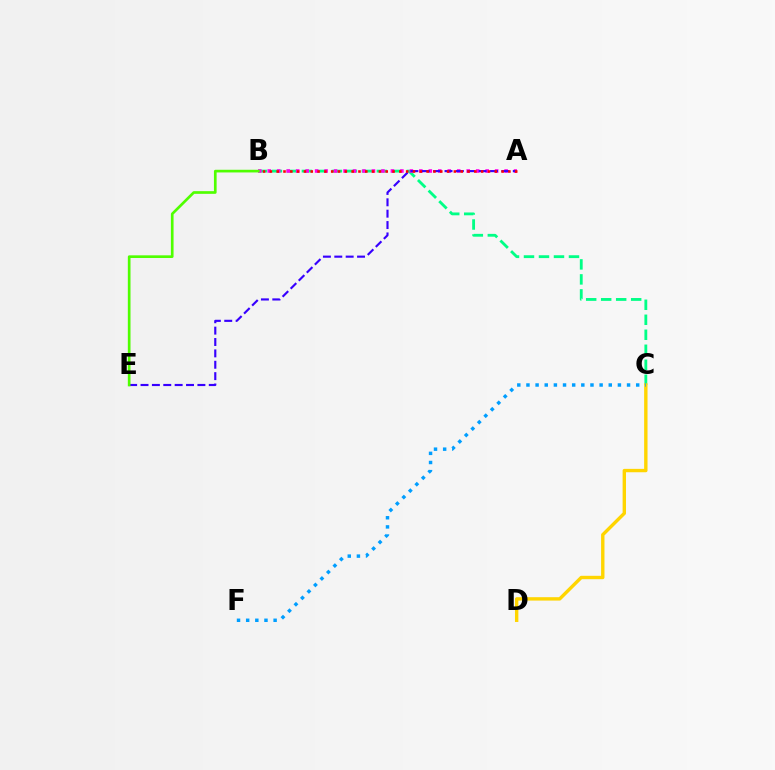{('B', 'C'): [{'color': '#00ff86', 'line_style': 'dashed', 'thickness': 2.04}], ('A', 'B'): [{'color': '#ff00ed', 'line_style': 'dotted', 'thickness': 2.57}, {'color': '#ff0000', 'line_style': 'dotted', 'thickness': 1.85}], ('A', 'E'): [{'color': '#3700ff', 'line_style': 'dashed', 'thickness': 1.55}], ('B', 'E'): [{'color': '#4fff00', 'line_style': 'solid', 'thickness': 1.93}], ('C', 'D'): [{'color': '#ffd500', 'line_style': 'solid', 'thickness': 2.44}], ('C', 'F'): [{'color': '#009eff', 'line_style': 'dotted', 'thickness': 2.48}]}